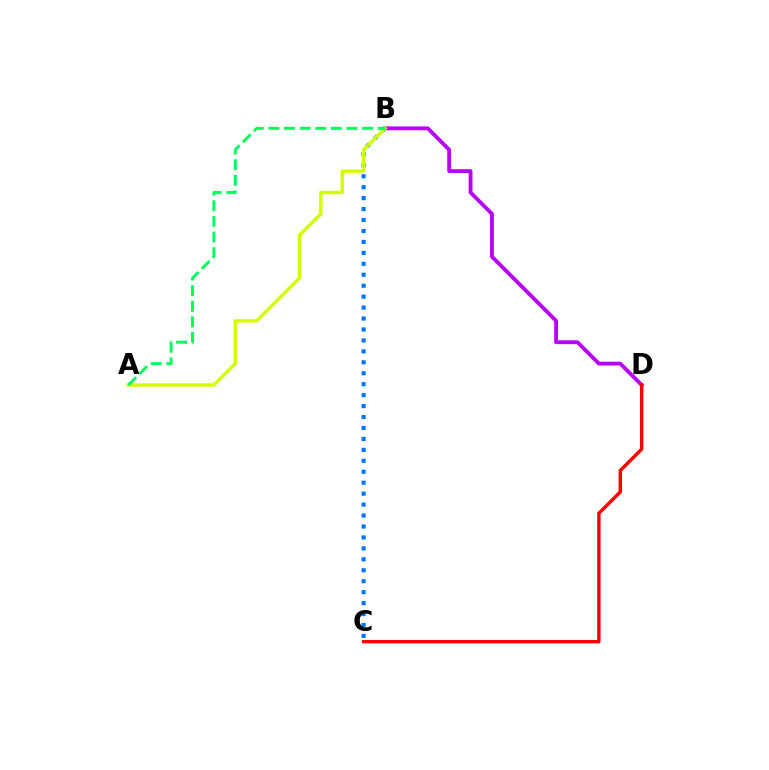{('B', 'C'): [{'color': '#0074ff', 'line_style': 'dotted', 'thickness': 2.97}], ('B', 'D'): [{'color': '#b900ff', 'line_style': 'solid', 'thickness': 2.76}], ('A', 'B'): [{'color': '#d1ff00', 'line_style': 'solid', 'thickness': 2.45}, {'color': '#00ff5c', 'line_style': 'dashed', 'thickness': 2.12}], ('C', 'D'): [{'color': '#ff0000', 'line_style': 'solid', 'thickness': 2.46}]}